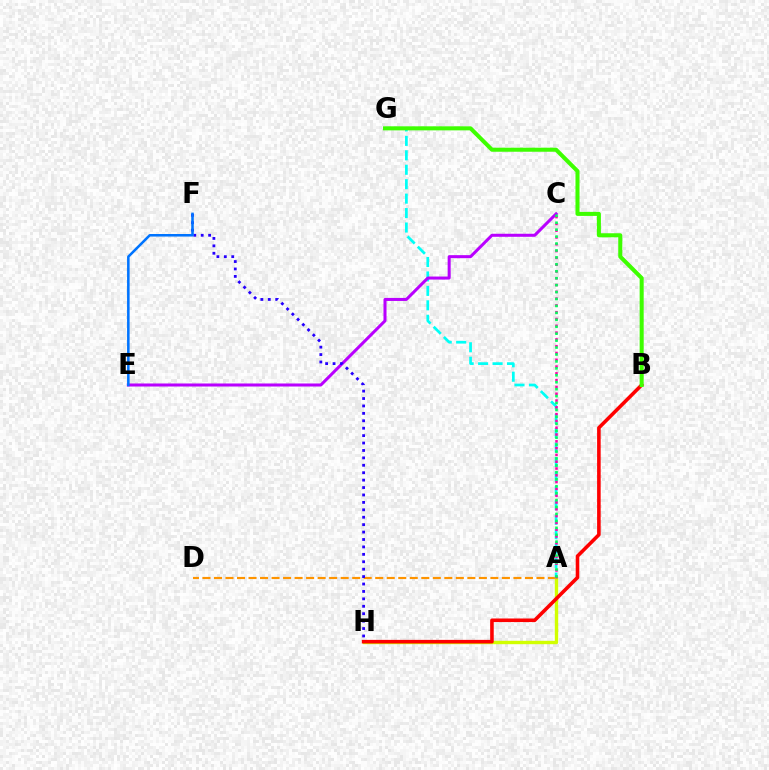{('A', 'D'): [{'color': '#ff9400', 'line_style': 'dashed', 'thickness': 1.56}], ('A', 'H'): [{'color': '#d1ff00', 'line_style': 'solid', 'thickness': 2.44}], ('B', 'H'): [{'color': '#ff0000', 'line_style': 'solid', 'thickness': 2.58}], ('A', 'G'): [{'color': '#00fff6', 'line_style': 'dashed', 'thickness': 1.96}], ('C', 'E'): [{'color': '#b900ff', 'line_style': 'solid', 'thickness': 2.18}], ('F', 'H'): [{'color': '#2500ff', 'line_style': 'dotted', 'thickness': 2.02}], ('E', 'F'): [{'color': '#0074ff', 'line_style': 'solid', 'thickness': 1.84}], ('B', 'G'): [{'color': '#3dff00', 'line_style': 'solid', 'thickness': 2.91}], ('A', 'C'): [{'color': '#ff00ac', 'line_style': 'dotted', 'thickness': 1.85}, {'color': '#00ff5c', 'line_style': 'dotted', 'thickness': 1.88}]}